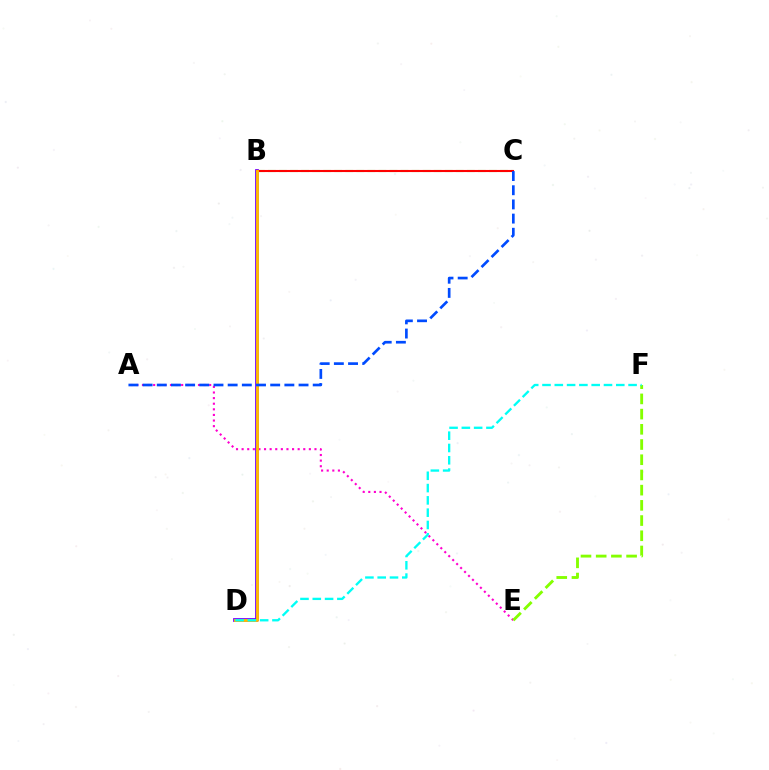{('B', 'D'): [{'color': '#7200ff', 'line_style': 'solid', 'thickness': 2.71}, {'color': '#ffbd00', 'line_style': 'solid', 'thickness': 2.06}], ('B', 'C'): [{'color': '#00ff39', 'line_style': 'dashed', 'thickness': 1.5}, {'color': '#ff0000', 'line_style': 'solid', 'thickness': 1.51}], ('A', 'E'): [{'color': '#ff00cf', 'line_style': 'dotted', 'thickness': 1.52}], ('E', 'F'): [{'color': '#84ff00', 'line_style': 'dashed', 'thickness': 2.07}], ('D', 'F'): [{'color': '#00fff6', 'line_style': 'dashed', 'thickness': 1.67}], ('A', 'C'): [{'color': '#004bff', 'line_style': 'dashed', 'thickness': 1.93}]}